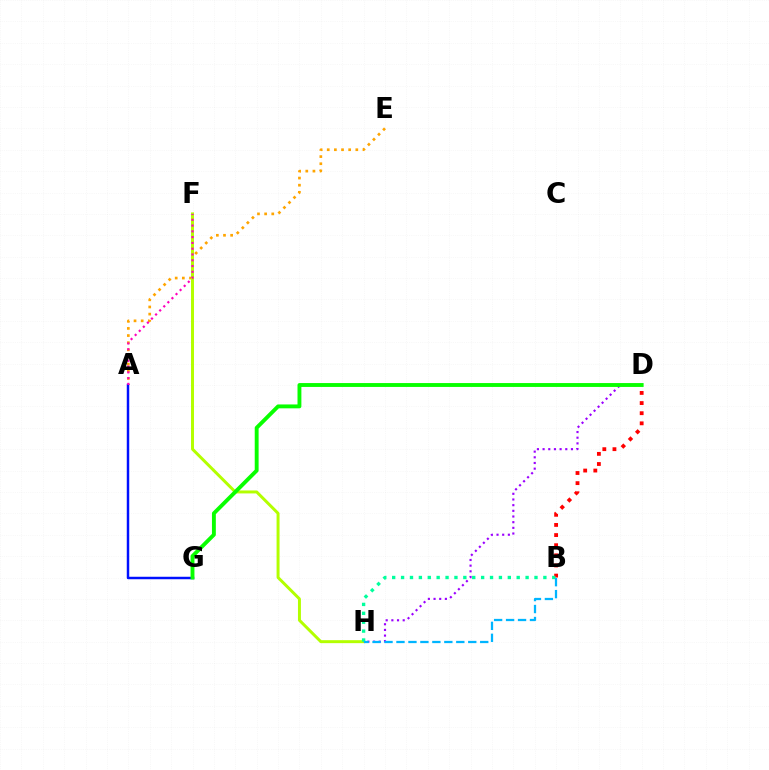{('A', 'E'): [{'color': '#ffa500', 'line_style': 'dotted', 'thickness': 1.94}], ('A', 'G'): [{'color': '#0010ff', 'line_style': 'solid', 'thickness': 1.78}], ('F', 'H'): [{'color': '#b3ff00', 'line_style': 'solid', 'thickness': 2.14}], ('B', 'D'): [{'color': '#ff0000', 'line_style': 'dotted', 'thickness': 2.75}], ('D', 'H'): [{'color': '#9b00ff', 'line_style': 'dotted', 'thickness': 1.54}], ('D', 'G'): [{'color': '#08ff00', 'line_style': 'solid', 'thickness': 2.79}], ('B', 'H'): [{'color': '#00ff9d', 'line_style': 'dotted', 'thickness': 2.42}, {'color': '#00b5ff', 'line_style': 'dashed', 'thickness': 1.63}], ('A', 'F'): [{'color': '#ff00bd', 'line_style': 'dotted', 'thickness': 1.57}]}